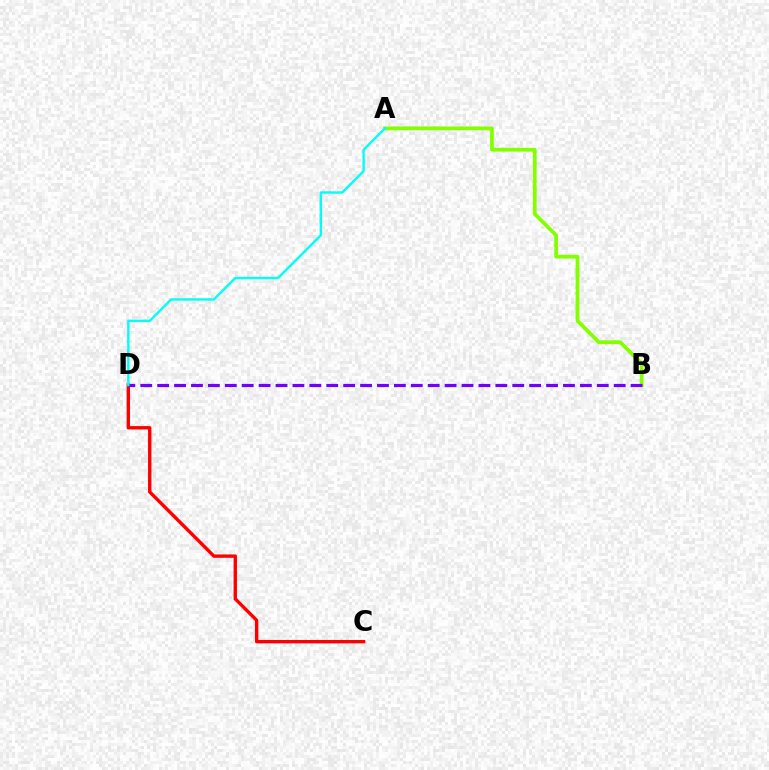{('A', 'B'): [{'color': '#84ff00', 'line_style': 'solid', 'thickness': 2.7}], ('C', 'D'): [{'color': '#ff0000', 'line_style': 'solid', 'thickness': 2.43}], ('B', 'D'): [{'color': '#7200ff', 'line_style': 'dashed', 'thickness': 2.3}], ('A', 'D'): [{'color': '#00fff6', 'line_style': 'solid', 'thickness': 1.72}]}